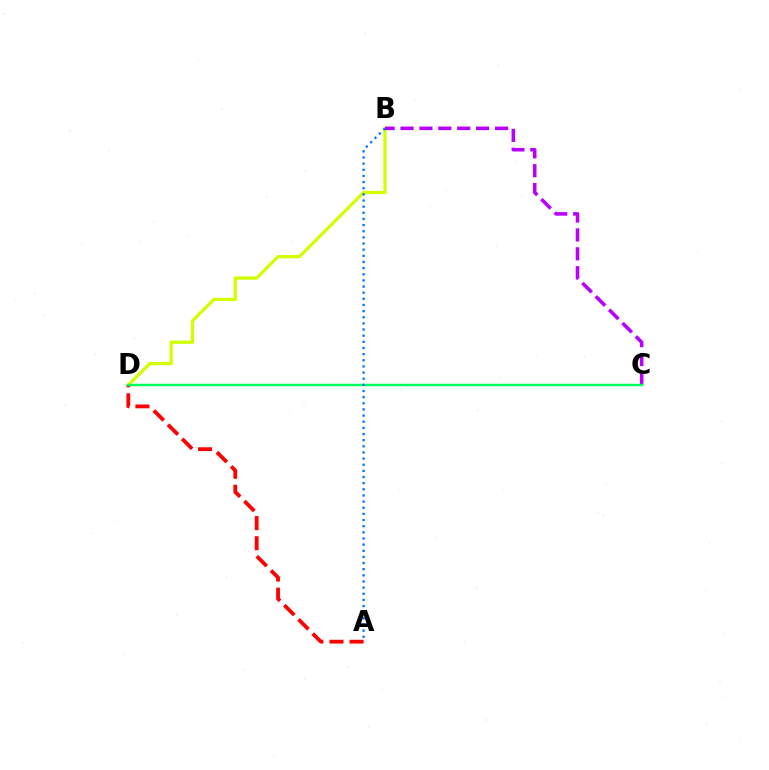{('B', 'D'): [{'color': '#d1ff00', 'line_style': 'solid', 'thickness': 2.35}], ('A', 'D'): [{'color': '#ff0000', 'line_style': 'dashed', 'thickness': 2.73}], ('B', 'C'): [{'color': '#b900ff', 'line_style': 'dashed', 'thickness': 2.57}], ('C', 'D'): [{'color': '#00ff5c', 'line_style': 'solid', 'thickness': 1.76}], ('A', 'B'): [{'color': '#0074ff', 'line_style': 'dotted', 'thickness': 1.67}]}